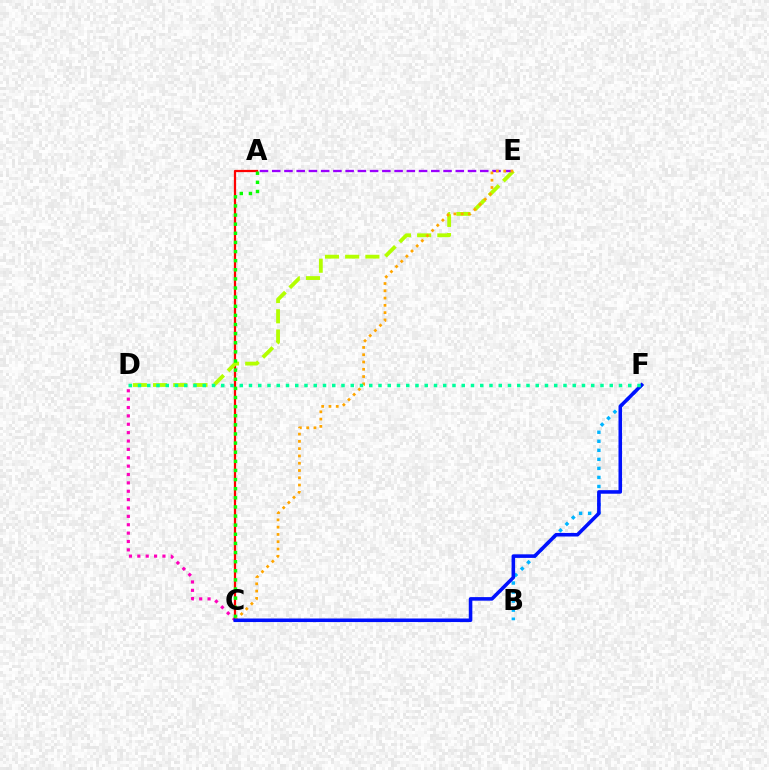{('C', 'D'): [{'color': '#ff00bd', 'line_style': 'dotted', 'thickness': 2.28}], ('A', 'C'): [{'color': '#ff0000', 'line_style': 'solid', 'thickness': 1.62}, {'color': '#08ff00', 'line_style': 'dotted', 'thickness': 2.48}], ('D', 'E'): [{'color': '#b3ff00', 'line_style': 'dashed', 'thickness': 2.74}], ('B', 'F'): [{'color': '#00b5ff', 'line_style': 'dotted', 'thickness': 2.45}], ('A', 'E'): [{'color': '#9b00ff', 'line_style': 'dashed', 'thickness': 1.66}], ('C', 'E'): [{'color': '#ffa500', 'line_style': 'dotted', 'thickness': 1.98}], ('C', 'F'): [{'color': '#0010ff', 'line_style': 'solid', 'thickness': 2.57}], ('D', 'F'): [{'color': '#00ff9d', 'line_style': 'dotted', 'thickness': 2.51}]}